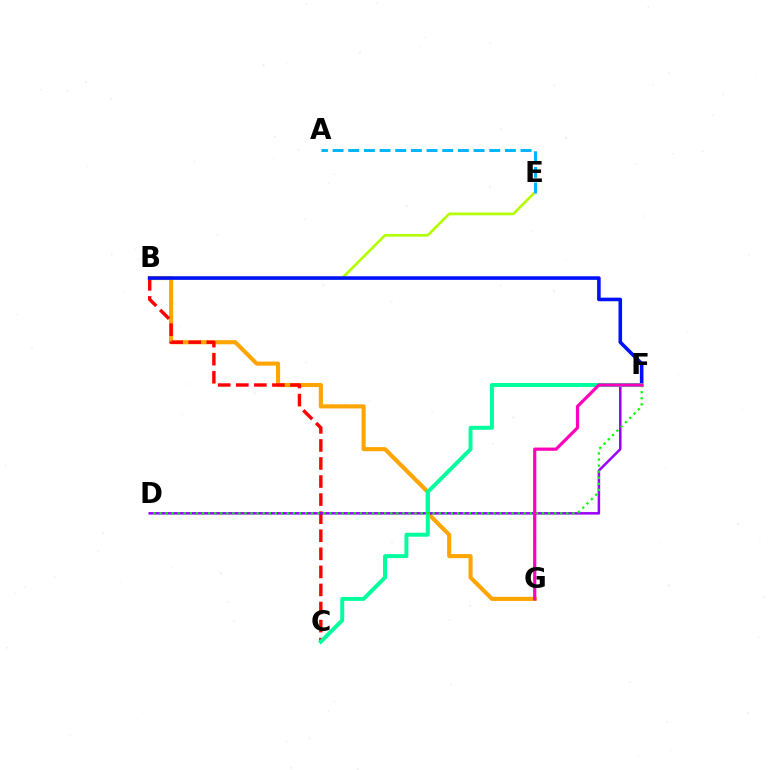{('B', 'G'): [{'color': '#ffa500', 'line_style': 'solid', 'thickness': 2.96}], ('B', 'C'): [{'color': '#ff0000', 'line_style': 'dashed', 'thickness': 2.45}], ('B', 'E'): [{'color': '#b3ff00', 'line_style': 'solid', 'thickness': 1.94}], ('B', 'F'): [{'color': '#0010ff', 'line_style': 'solid', 'thickness': 2.58}], ('D', 'F'): [{'color': '#9b00ff', 'line_style': 'solid', 'thickness': 1.81}, {'color': '#08ff00', 'line_style': 'dotted', 'thickness': 1.65}], ('C', 'F'): [{'color': '#00ff9d', 'line_style': 'solid', 'thickness': 2.84}], ('A', 'E'): [{'color': '#00b5ff', 'line_style': 'dashed', 'thickness': 2.13}], ('F', 'G'): [{'color': '#ff00bd', 'line_style': 'solid', 'thickness': 2.3}]}